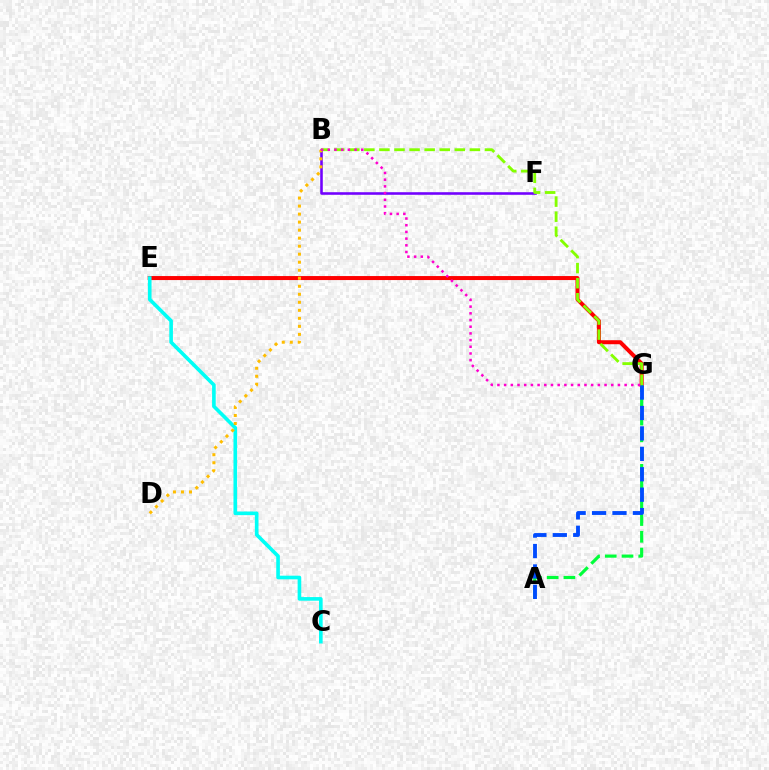{('E', 'G'): [{'color': '#ff0000', 'line_style': 'solid', 'thickness': 2.89}], ('B', 'F'): [{'color': '#7200ff', 'line_style': 'solid', 'thickness': 1.85}], ('C', 'E'): [{'color': '#00fff6', 'line_style': 'solid', 'thickness': 2.61}], ('B', 'D'): [{'color': '#ffbd00', 'line_style': 'dotted', 'thickness': 2.18}], ('A', 'G'): [{'color': '#00ff39', 'line_style': 'dashed', 'thickness': 2.27}, {'color': '#004bff', 'line_style': 'dashed', 'thickness': 2.77}], ('B', 'G'): [{'color': '#84ff00', 'line_style': 'dashed', 'thickness': 2.05}, {'color': '#ff00cf', 'line_style': 'dotted', 'thickness': 1.82}]}